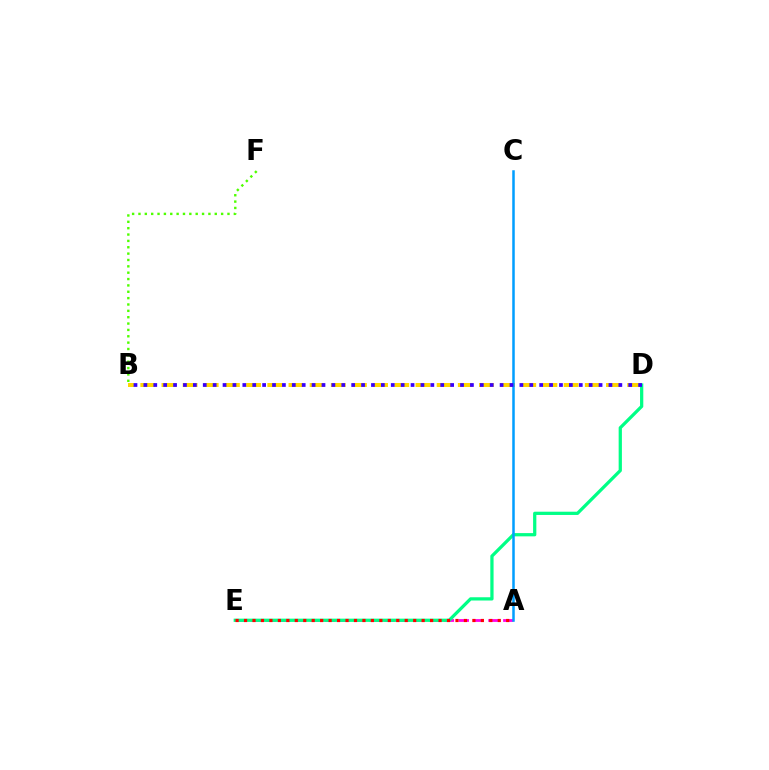{('B', 'F'): [{'color': '#4fff00', 'line_style': 'dotted', 'thickness': 1.73}], ('B', 'D'): [{'color': '#ffd500', 'line_style': 'dashed', 'thickness': 2.88}, {'color': '#3700ff', 'line_style': 'dotted', 'thickness': 2.69}], ('A', 'E'): [{'color': '#ff00ed', 'line_style': 'dashed', 'thickness': 2.02}, {'color': '#ff0000', 'line_style': 'dotted', 'thickness': 2.3}], ('D', 'E'): [{'color': '#00ff86', 'line_style': 'solid', 'thickness': 2.34}], ('A', 'C'): [{'color': '#009eff', 'line_style': 'solid', 'thickness': 1.81}]}